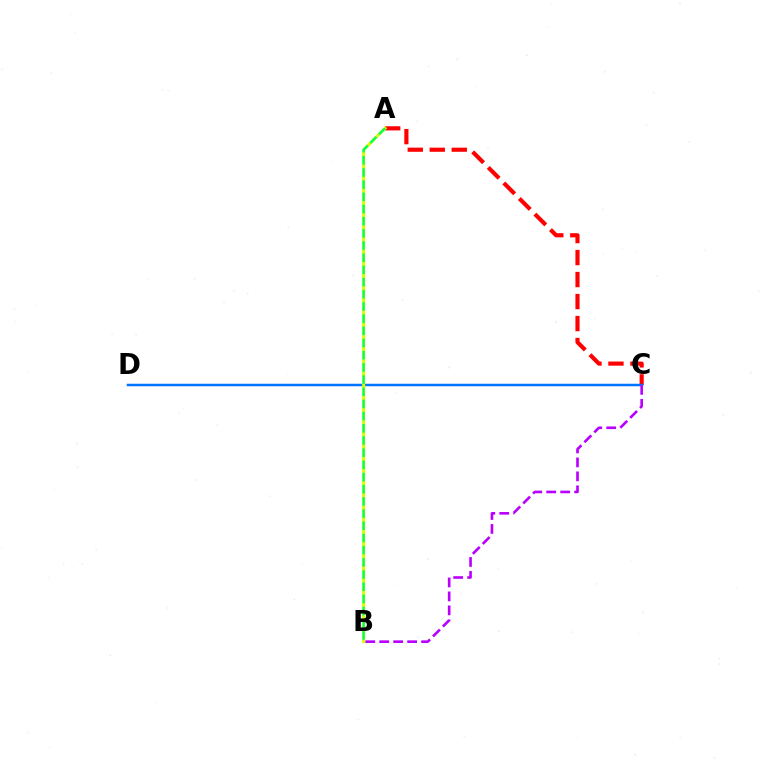{('A', 'C'): [{'color': '#ff0000', 'line_style': 'dashed', 'thickness': 2.99}], ('C', 'D'): [{'color': '#0074ff', 'line_style': 'solid', 'thickness': 1.79}], ('A', 'B'): [{'color': '#d1ff00', 'line_style': 'solid', 'thickness': 2.18}, {'color': '#00ff5c', 'line_style': 'dashed', 'thickness': 1.66}], ('B', 'C'): [{'color': '#b900ff', 'line_style': 'dashed', 'thickness': 1.9}]}